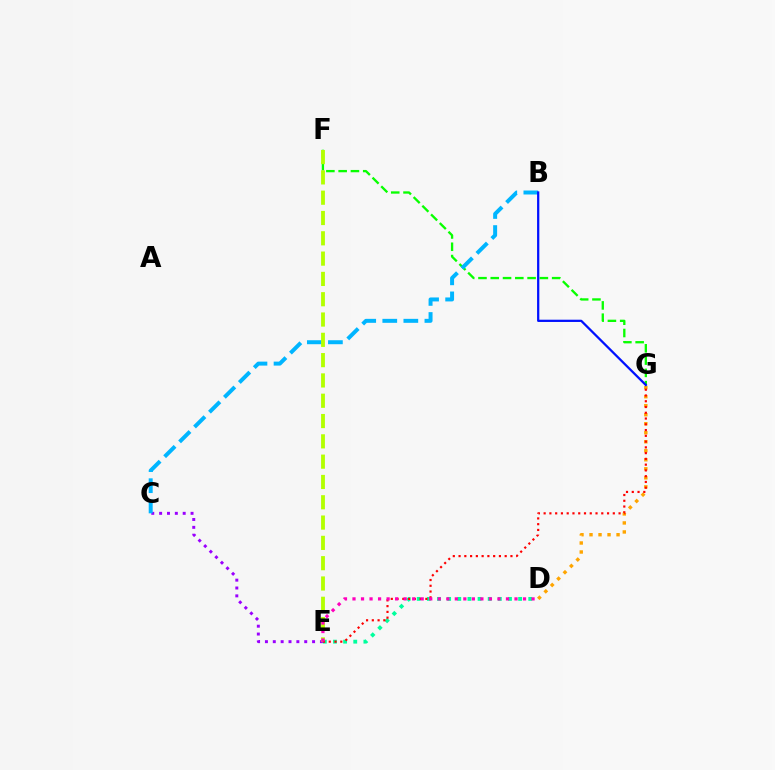{('C', 'E'): [{'color': '#9b00ff', 'line_style': 'dotted', 'thickness': 2.13}], ('F', 'G'): [{'color': '#08ff00', 'line_style': 'dashed', 'thickness': 1.67}], ('D', 'E'): [{'color': '#00ff9d', 'line_style': 'dotted', 'thickness': 2.75}, {'color': '#ff00bd', 'line_style': 'dotted', 'thickness': 2.32}], ('D', 'G'): [{'color': '#ffa500', 'line_style': 'dotted', 'thickness': 2.45}], ('B', 'C'): [{'color': '#00b5ff', 'line_style': 'dashed', 'thickness': 2.86}], ('E', 'F'): [{'color': '#b3ff00', 'line_style': 'dashed', 'thickness': 2.76}], ('E', 'G'): [{'color': '#ff0000', 'line_style': 'dotted', 'thickness': 1.57}], ('B', 'G'): [{'color': '#0010ff', 'line_style': 'solid', 'thickness': 1.62}]}